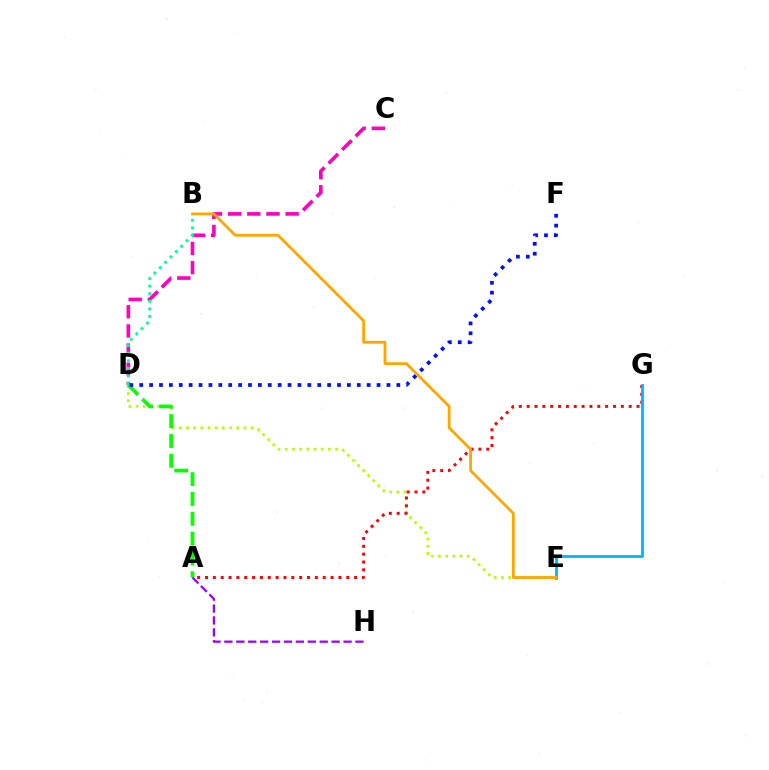{('C', 'D'): [{'color': '#ff00bd', 'line_style': 'dashed', 'thickness': 2.6}], ('B', 'D'): [{'color': '#00ff9d', 'line_style': 'dotted', 'thickness': 2.06}], ('D', 'E'): [{'color': '#b3ff00', 'line_style': 'dotted', 'thickness': 1.95}], ('A', 'D'): [{'color': '#08ff00', 'line_style': 'dashed', 'thickness': 2.69}], ('A', 'G'): [{'color': '#ff0000', 'line_style': 'dotted', 'thickness': 2.13}], ('E', 'G'): [{'color': '#00b5ff', 'line_style': 'solid', 'thickness': 2.03}], ('D', 'F'): [{'color': '#0010ff', 'line_style': 'dotted', 'thickness': 2.69}], ('A', 'H'): [{'color': '#9b00ff', 'line_style': 'dashed', 'thickness': 1.62}], ('B', 'E'): [{'color': '#ffa500', 'line_style': 'solid', 'thickness': 1.98}]}